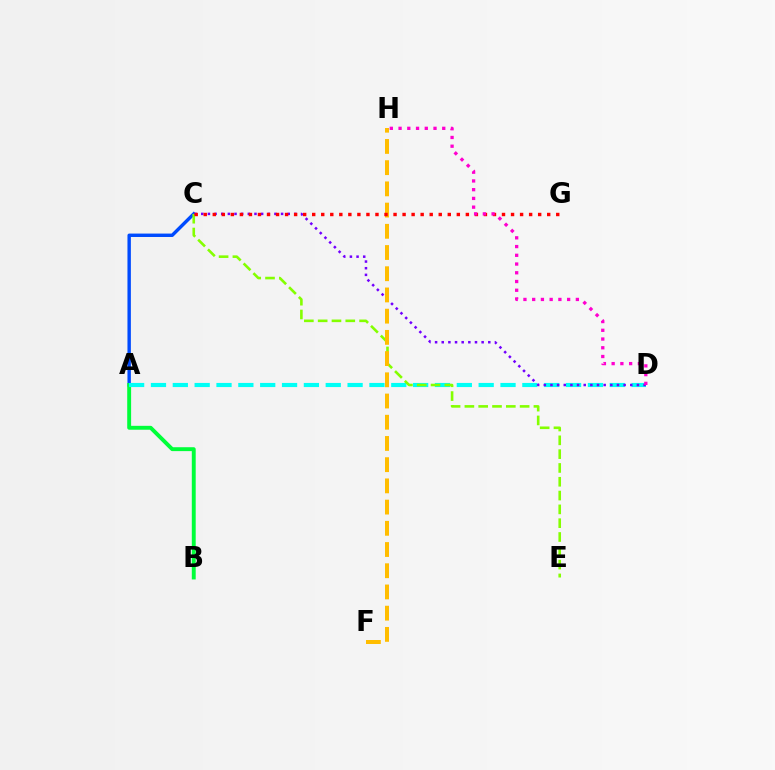{('A', 'C'): [{'color': '#004bff', 'line_style': 'solid', 'thickness': 2.46}], ('A', 'B'): [{'color': '#00ff39', 'line_style': 'solid', 'thickness': 2.8}], ('A', 'D'): [{'color': '#00fff6', 'line_style': 'dashed', 'thickness': 2.97}], ('C', 'E'): [{'color': '#84ff00', 'line_style': 'dashed', 'thickness': 1.88}], ('C', 'D'): [{'color': '#7200ff', 'line_style': 'dotted', 'thickness': 1.81}], ('F', 'H'): [{'color': '#ffbd00', 'line_style': 'dashed', 'thickness': 2.88}], ('C', 'G'): [{'color': '#ff0000', 'line_style': 'dotted', 'thickness': 2.46}], ('D', 'H'): [{'color': '#ff00cf', 'line_style': 'dotted', 'thickness': 2.37}]}